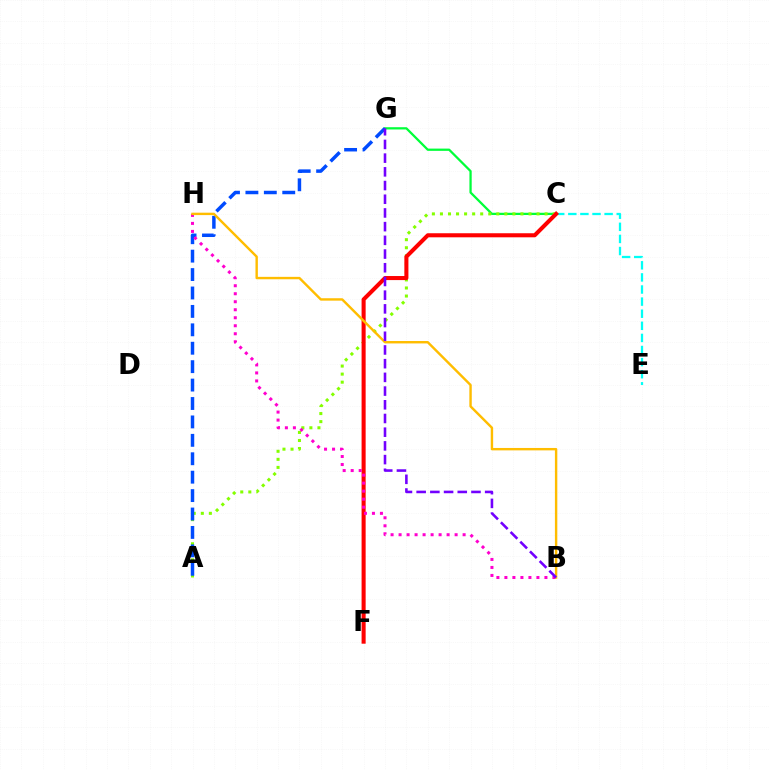{('C', 'G'): [{'color': '#00ff39', 'line_style': 'solid', 'thickness': 1.63}], ('A', 'C'): [{'color': '#84ff00', 'line_style': 'dotted', 'thickness': 2.19}], ('C', 'E'): [{'color': '#00fff6', 'line_style': 'dashed', 'thickness': 1.64}], ('A', 'G'): [{'color': '#004bff', 'line_style': 'dashed', 'thickness': 2.5}], ('C', 'F'): [{'color': '#ff0000', 'line_style': 'solid', 'thickness': 2.92}], ('B', 'H'): [{'color': '#ff00cf', 'line_style': 'dotted', 'thickness': 2.17}, {'color': '#ffbd00', 'line_style': 'solid', 'thickness': 1.74}], ('B', 'G'): [{'color': '#7200ff', 'line_style': 'dashed', 'thickness': 1.86}]}